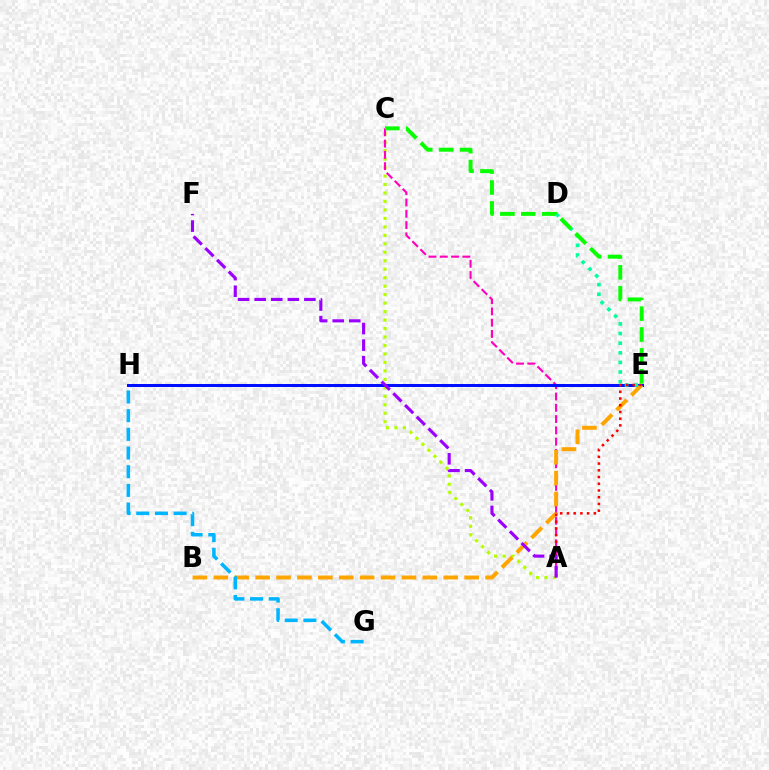{('A', 'C'): [{'color': '#b3ff00', 'line_style': 'dotted', 'thickness': 2.3}, {'color': '#ff00bd', 'line_style': 'dashed', 'thickness': 1.53}], ('E', 'H'): [{'color': '#0010ff', 'line_style': 'solid', 'thickness': 2.17}], ('D', 'E'): [{'color': '#00ff9d', 'line_style': 'dotted', 'thickness': 2.62}], ('B', 'E'): [{'color': '#ffa500', 'line_style': 'dashed', 'thickness': 2.84}], ('A', 'E'): [{'color': '#ff0000', 'line_style': 'dotted', 'thickness': 1.83}], ('A', 'F'): [{'color': '#9b00ff', 'line_style': 'dashed', 'thickness': 2.25}], ('G', 'H'): [{'color': '#00b5ff', 'line_style': 'dashed', 'thickness': 2.54}], ('C', 'E'): [{'color': '#08ff00', 'line_style': 'dashed', 'thickness': 2.84}]}